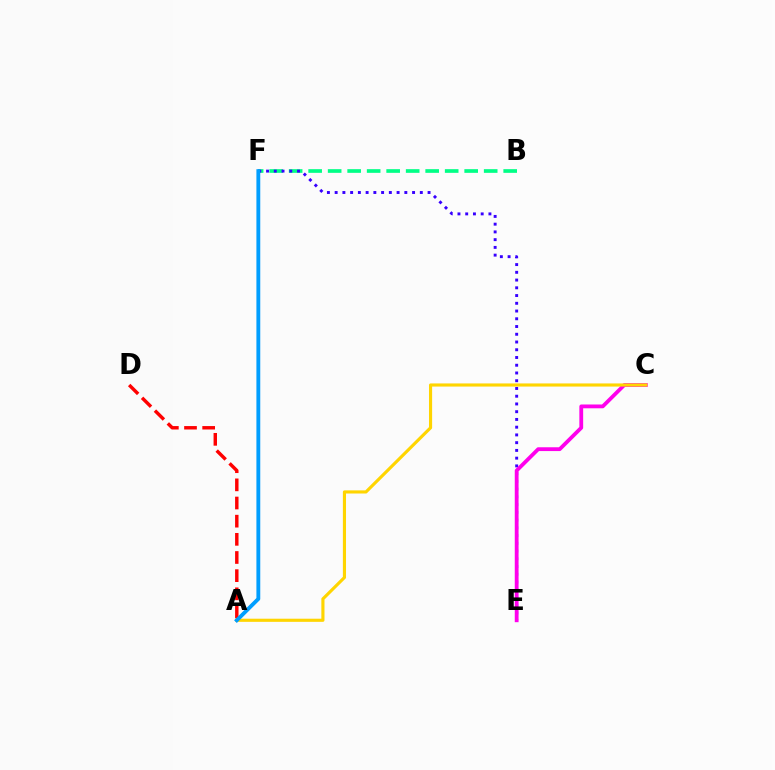{('B', 'F'): [{'color': '#00ff86', 'line_style': 'dashed', 'thickness': 2.65}], ('A', 'D'): [{'color': '#ff0000', 'line_style': 'dashed', 'thickness': 2.47}], ('E', 'F'): [{'color': '#3700ff', 'line_style': 'dotted', 'thickness': 2.1}], ('C', 'E'): [{'color': '#ff00ed', 'line_style': 'solid', 'thickness': 2.74}], ('A', 'F'): [{'color': '#4fff00', 'line_style': 'dashed', 'thickness': 1.81}, {'color': '#009eff', 'line_style': 'solid', 'thickness': 2.77}], ('A', 'C'): [{'color': '#ffd500', 'line_style': 'solid', 'thickness': 2.26}]}